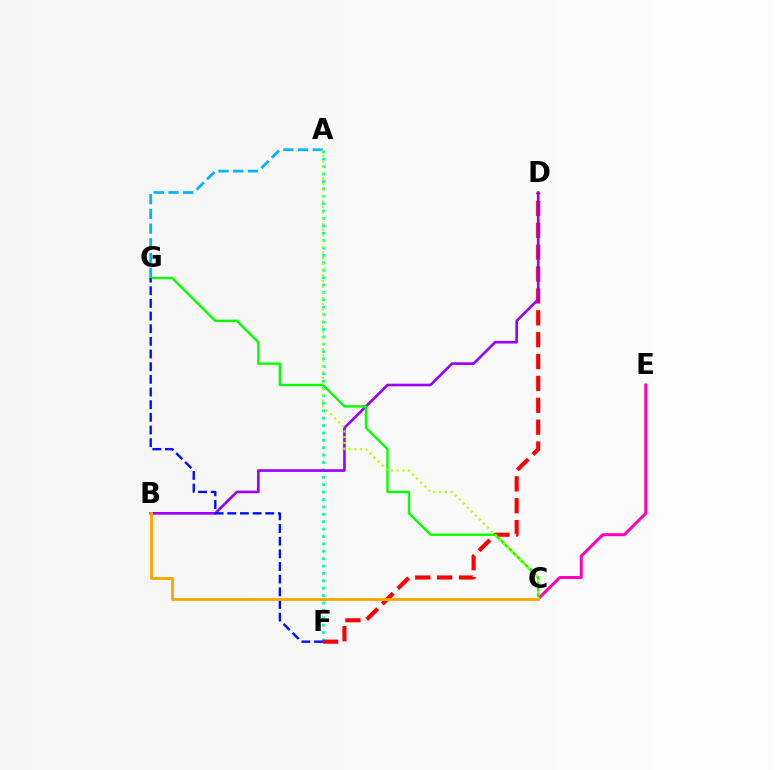{('A', 'G'): [{'color': '#00b5ff', 'line_style': 'dashed', 'thickness': 2.0}], ('A', 'F'): [{'color': '#00ff9d', 'line_style': 'dotted', 'thickness': 2.01}], ('C', 'E'): [{'color': '#ff00bd', 'line_style': 'solid', 'thickness': 2.17}], ('D', 'F'): [{'color': '#ff0000', 'line_style': 'dashed', 'thickness': 2.97}], ('B', 'D'): [{'color': '#9b00ff', 'line_style': 'solid', 'thickness': 1.9}], ('C', 'G'): [{'color': '#08ff00', 'line_style': 'solid', 'thickness': 1.72}], ('F', 'G'): [{'color': '#0010ff', 'line_style': 'dashed', 'thickness': 1.72}], ('B', 'C'): [{'color': '#ffa500', 'line_style': 'solid', 'thickness': 2.01}], ('A', 'C'): [{'color': '#b3ff00', 'line_style': 'dotted', 'thickness': 1.55}]}